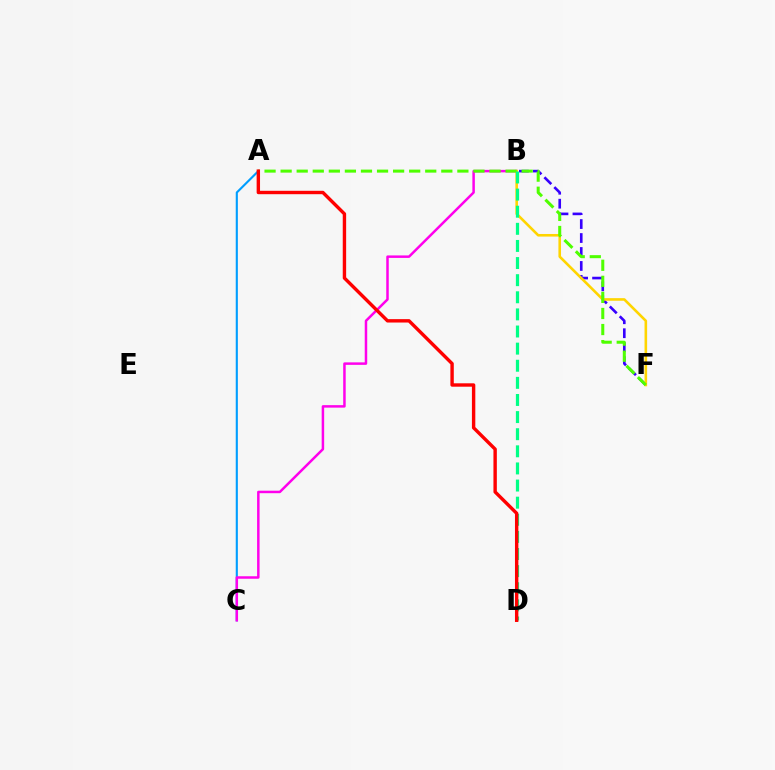{('B', 'F'): [{'color': '#3700ff', 'line_style': 'dashed', 'thickness': 1.9}, {'color': '#ffd500', 'line_style': 'solid', 'thickness': 1.87}], ('A', 'C'): [{'color': '#009eff', 'line_style': 'solid', 'thickness': 1.53}], ('B', 'C'): [{'color': '#ff00ed', 'line_style': 'solid', 'thickness': 1.79}], ('A', 'F'): [{'color': '#4fff00', 'line_style': 'dashed', 'thickness': 2.18}], ('B', 'D'): [{'color': '#00ff86', 'line_style': 'dashed', 'thickness': 2.33}], ('A', 'D'): [{'color': '#ff0000', 'line_style': 'solid', 'thickness': 2.45}]}